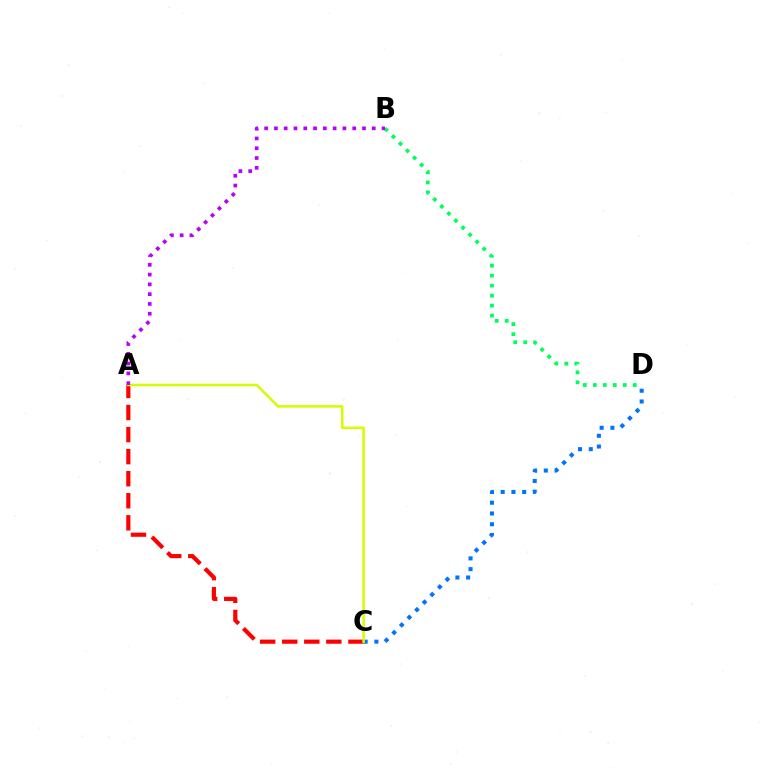{('C', 'D'): [{'color': '#0074ff', 'line_style': 'dotted', 'thickness': 2.92}], ('B', 'D'): [{'color': '#00ff5c', 'line_style': 'dotted', 'thickness': 2.71}], ('A', 'C'): [{'color': '#ff0000', 'line_style': 'dashed', 'thickness': 3.0}, {'color': '#d1ff00', 'line_style': 'solid', 'thickness': 1.82}], ('A', 'B'): [{'color': '#b900ff', 'line_style': 'dotted', 'thickness': 2.66}]}